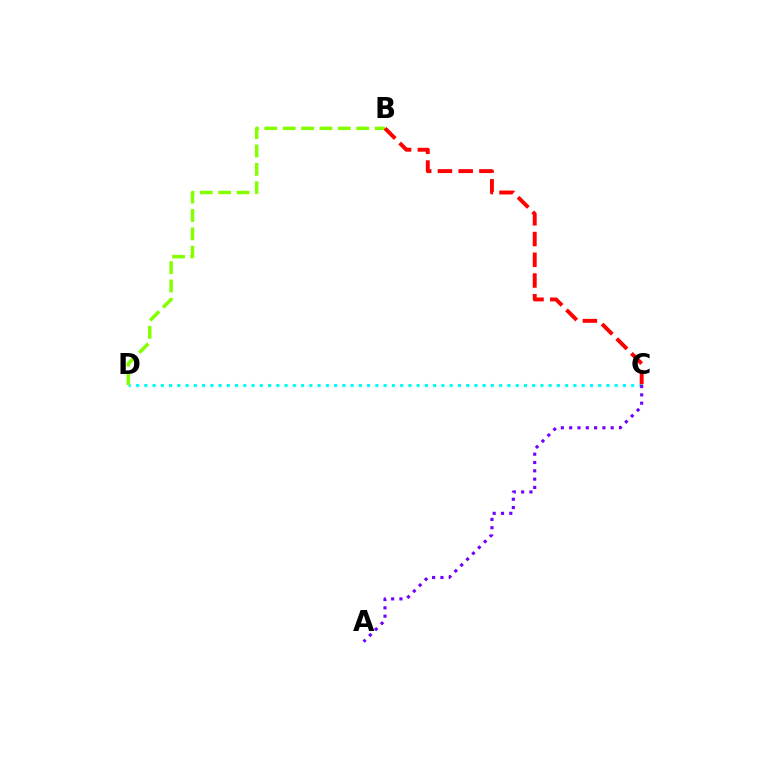{('C', 'D'): [{'color': '#00fff6', 'line_style': 'dotted', 'thickness': 2.24}], ('B', 'D'): [{'color': '#84ff00', 'line_style': 'dashed', 'thickness': 2.5}], ('A', 'C'): [{'color': '#7200ff', 'line_style': 'dotted', 'thickness': 2.26}], ('B', 'C'): [{'color': '#ff0000', 'line_style': 'dashed', 'thickness': 2.82}]}